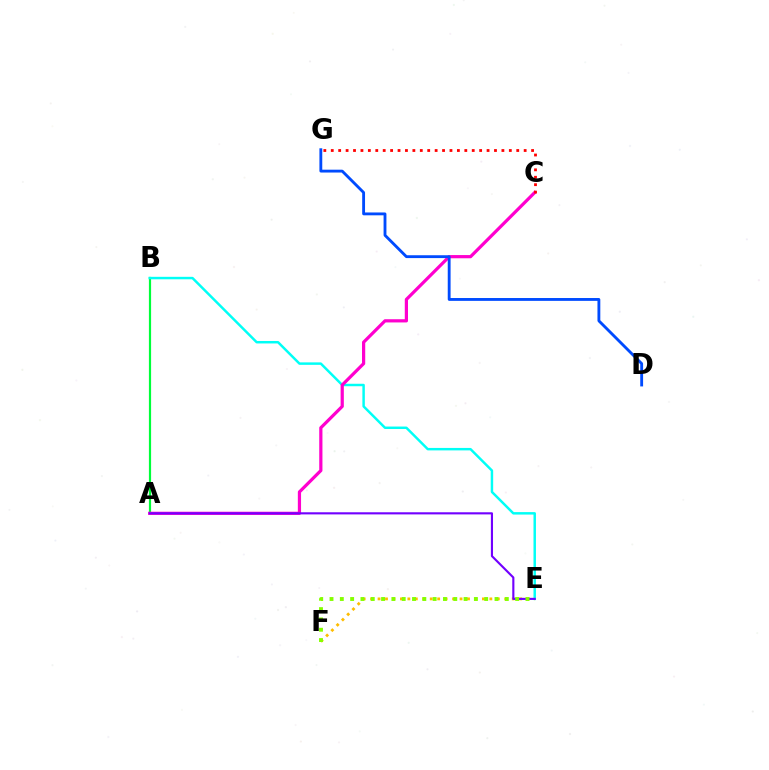{('A', 'B'): [{'color': '#00ff39', 'line_style': 'solid', 'thickness': 1.58}], ('E', 'F'): [{'color': '#ffbd00', 'line_style': 'dotted', 'thickness': 2.03}, {'color': '#84ff00', 'line_style': 'dotted', 'thickness': 2.8}], ('B', 'E'): [{'color': '#00fff6', 'line_style': 'solid', 'thickness': 1.78}], ('A', 'C'): [{'color': '#ff00cf', 'line_style': 'solid', 'thickness': 2.31}], ('D', 'G'): [{'color': '#004bff', 'line_style': 'solid', 'thickness': 2.05}], ('C', 'G'): [{'color': '#ff0000', 'line_style': 'dotted', 'thickness': 2.02}], ('A', 'E'): [{'color': '#7200ff', 'line_style': 'solid', 'thickness': 1.53}]}